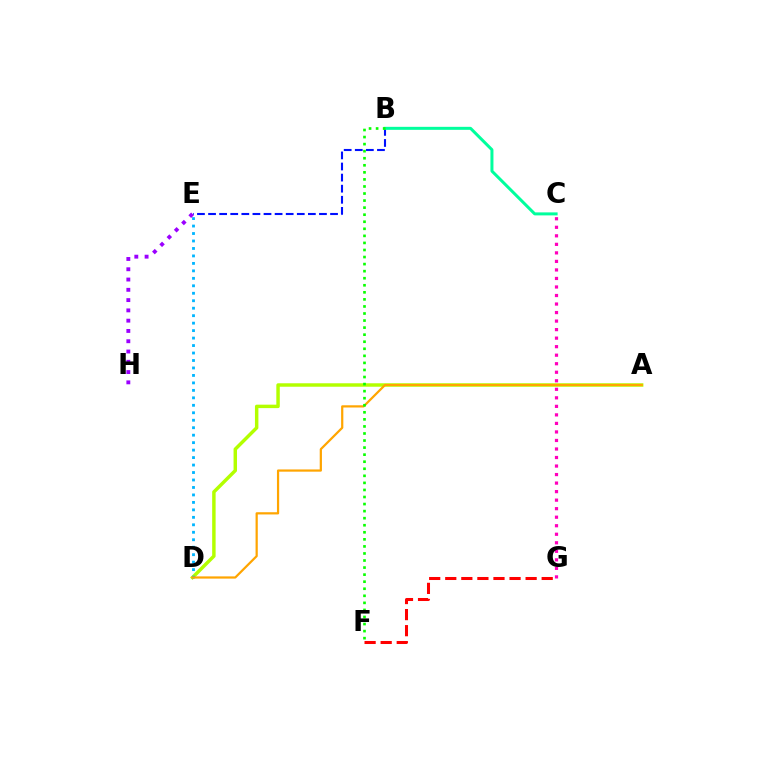{('B', 'E'): [{'color': '#0010ff', 'line_style': 'dashed', 'thickness': 1.51}], ('A', 'D'): [{'color': '#b3ff00', 'line_style': 'solid', 'thickness': 2.49}, {'color': '#ffa500', 'line_style': 'solid', 'thickness': 1.6}], ('B', 'C'): [{'color': '#00ff9d', 'line_style': 'solid', 'thickness': 2.16}], ('D', 'E'): [{'color': '#00b5ff', 'line_style': 'dotted', 'thickness': 2.03}], ('C', 'G'): [{'color': '#ff00bd', 'line_style': 'dotted', 'thickness': 2.32}], ('F', 'G'): [{'color': '#ff0000', 'line_style': 'dashed', 'thickness': 2.18}], ('B', 'F'): [{'color': '#08ff00', 'line_style': 'dotted', 'thickness': 1.92}], ('E', 'H'): [{'color': '#9b00ff', 'line_style': 'dotted', 'thickness': 2.79}]}